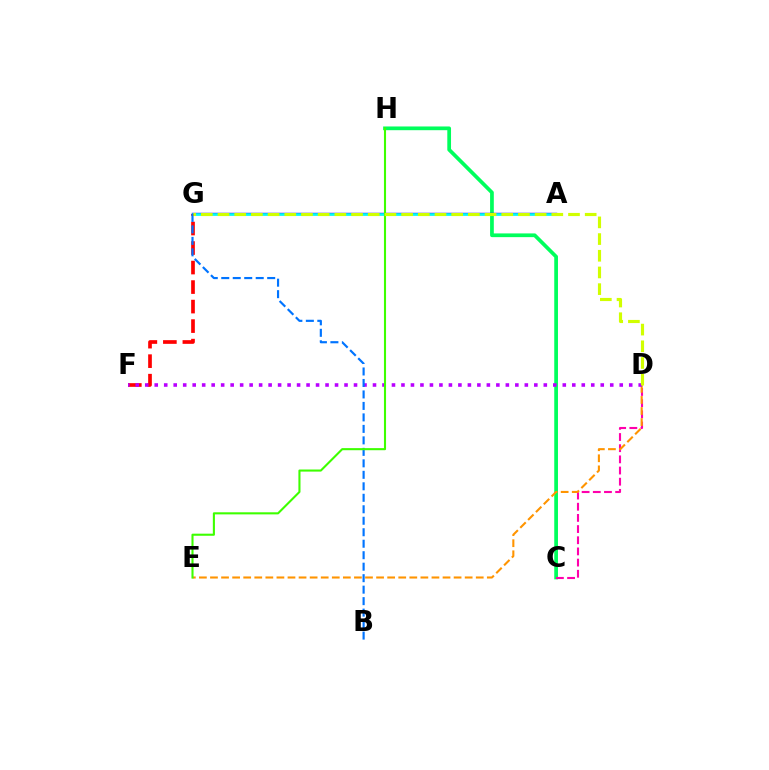{('C', 'H'): [{'color': '#00ff5c', 'line_style': 'solid', 'thickness': 2.68}], ('A', 'G'): [{'color': '#2500ff', 'line_style': 'solid', 'thickness': 1.74}, {'color': '#00fff6', 'line_style': 'solid', 'thickness': 1.87}], ('C', 'D'): [{'color': '#ff00ac', 'line_style': 'dashed', 'thickness': 1.52}], ('D', 'E'): [{'color': '#ff9400', 'line_style': 'dashed', 'thickness': 1.5}], ('F', 'G'): [{'color': '#ff0000', 'line_style': 'dashed', 'thickness': 2.65}], ('D', 'F'): [{'color': '#b900ff', 'line_style': 'dotted', 'thickness': 2.58}], ('B', 'G'): [{'color': '#0074ff', 'line_style': 'dashed', 'thickness': 1.56}], ('E', 'H'): [{'color': '#3dff00', 'line_style': 'solid', 'thickness': 1.51}], ('D', 'G'): [{'color': '#d1ff00', 'line_style': 'dashed', 'thickness': 2.27}]}